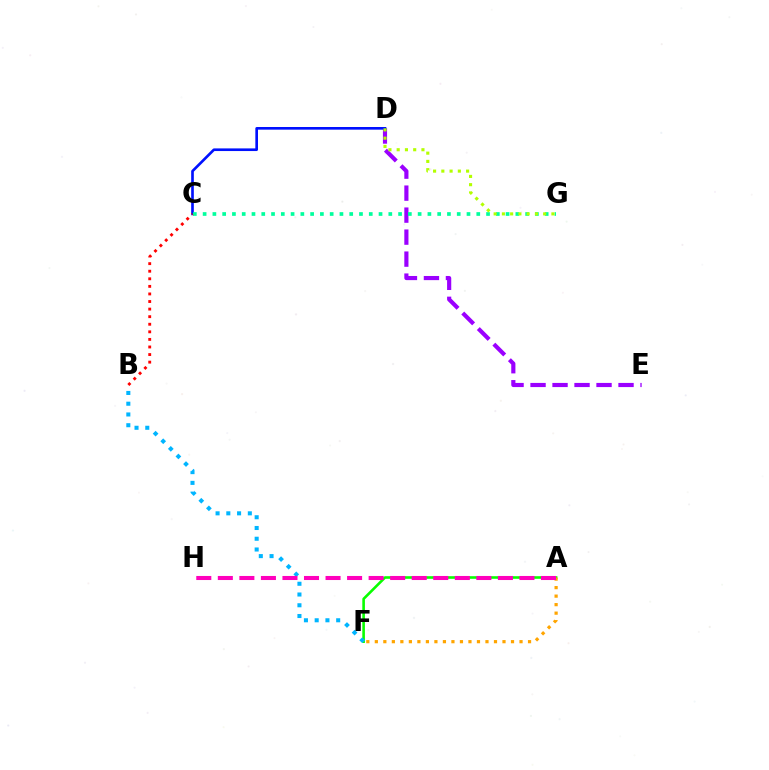{('D', 'E'): [{'color': '#9b00ff', 'line_style': 'dashed', 'thickness': 2.99}], ('A', 'F'): [{'color': '#08ff00', 'line_style': 'solid', 'thickness': 1.88}, {'color': '#ffa500', 'line_style': 'dotted', 'thickness': 2.31}], ('C', 'D'): [{'color': '#0010ff', 'line_style': 'solid', 'thickness': 1.91}], ('B', 'F'): [{'color': '#00b5ff', 'line_style': 'dotted', 'thickness': 2.92}], ('C', 'G'): [{'color': '#00ff9d', 'line_style': 'dotted', 'thickness': 2.66}], ('A', 'H'): [{'color': '#ff00bd', 'line_style': 'dashed', 'thickness': 2.93}], ('D', 'G'): [{'color': '#b3ff00', 'line_style': 'dotted', 'thickness': 2.24}], ('B', 'C'): [{'color': '#ff0000', 'line_style': 'dotted', 'thickness': 2.06}]}